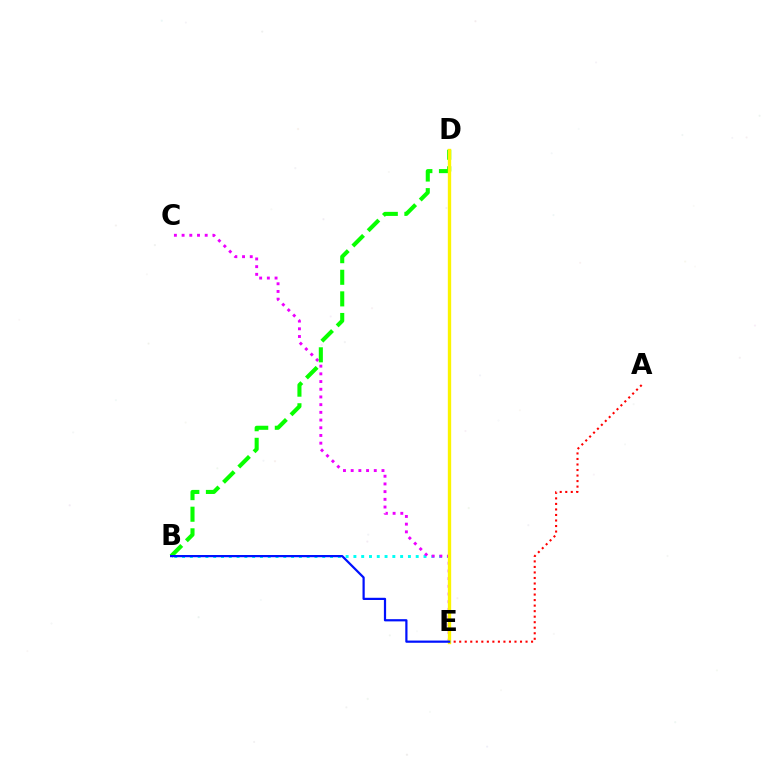{('B', 'E'): [{'color': '#00fff6', 'line_style': 'dotted', 'thickness': 2.12}, {'color': '#0010ff', 'line_style': 'solid', 'thickness': 1.6}], ('C', 'E'): [{'color': '#ee00ff', 'line_style': 'dotted', 'thickness': 2.09}], ('A', 'E'): [{'color': '#ff0000', 'line_style': 'dotted', 'thickness': 1.5}], ('B', 'D'): [{'color': '#08ff00', 'line_style': 'dashed', 'thickness': 2.93}], ('D', 'E'): [{'color': '#fcf500', 'line_style': 'solid', 'thickness': 2.41}]}